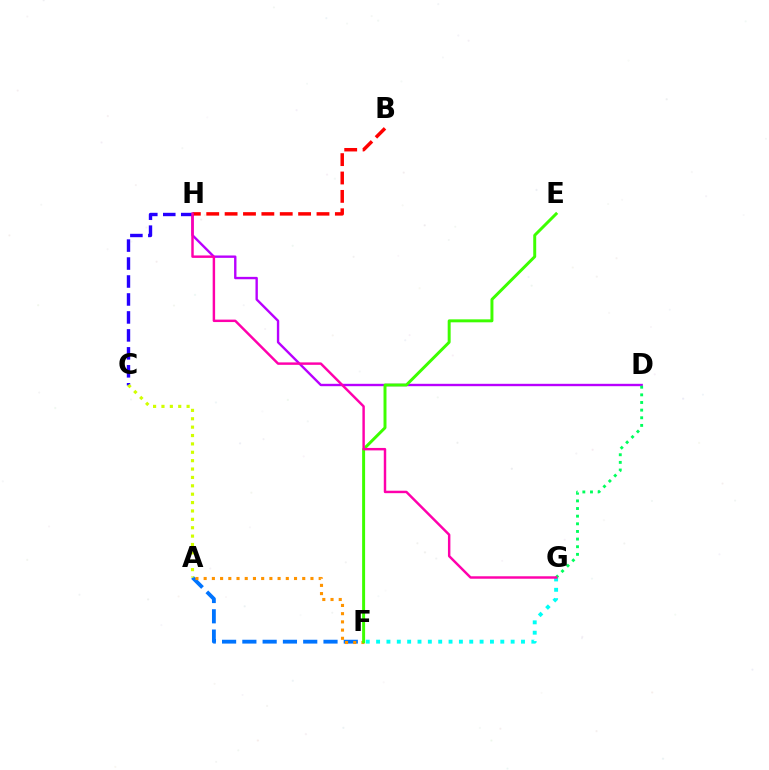{('A', 'F'): [{'color': '#0074ff', 'line_style': 'dashed', 'thickness': 2.76}, {'color': '#ff9400', 'line_style': 'dotted', 'thickness': 2.23}], ('D', 'H'): [{'color': '#b900ff', 'line_style': 'solid', 'thickness': 1.71}], ('E', 'F'): [{'color': '#3dff00', 'line_style': 'solid', 'thickness': 2.13}], ('F', 'G'): [{'color': '#00fff6', 'line_style': 'dotted', 'thickness': 2.81}], ('B', 'H'): [{'color': '#ff0000', 'line_style': 'dashed', 'thickness': 2.5}], ('C', 'H'): [{'color': '#2500ff', 'line_style': 'dashed', 'thickness': 2.44}], ('A', 'C'): [{'color': '#d1ff00', 'line_style': 'dotted', 'thickness': 2.28}], ('D', 'G'): [{'color': '#00ff5c', 'line_style': 'dotted', 'thickness': 2.08}], ('G', 'H'): [{'color': '#ff00ac', 'line_style': 'solid', 'thickness': 1.77}]}